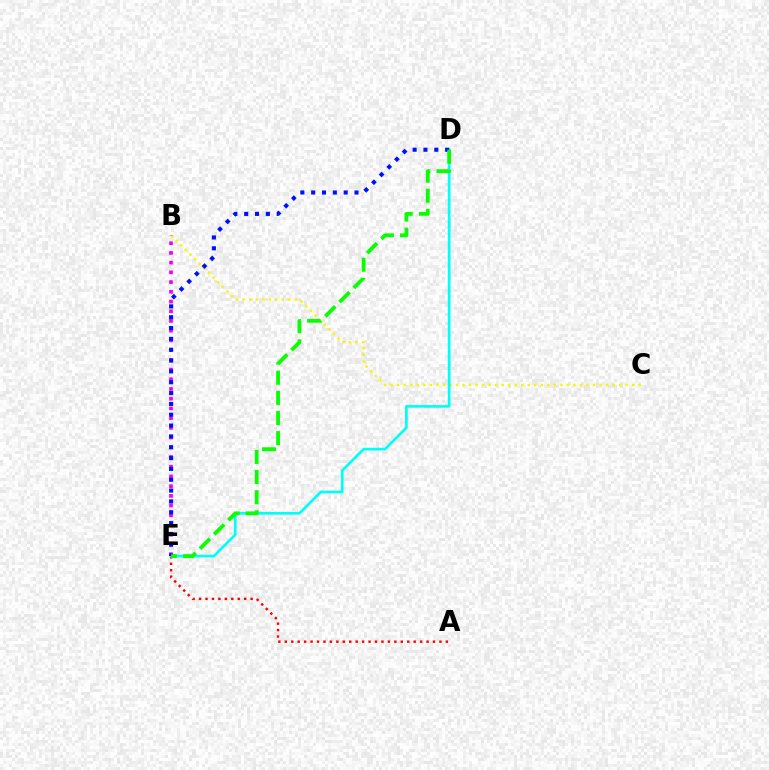{('A', 'E'): [{'color': '#ff0000', 'line_style': 'dotted', 'thickness': 1.75}], ('B', 'C'): [{'color': '#fcf500', 'line_style': 'dotted', 'thickness': 1.77}], ('D', 'E'): [{'color': '#00fff6', 'line_style': 'solid', 'thickness': 1.93}, {'color': '#0010ff', 'line_style': 'dotted', 'thickness': 2.94}, {'color': '#08ff00', 'line_style': 'dashed', 'thickness': 2.73}], ('B', 'E'): [{'color': '#ee00ff', 'line_style': 'dotted', 'thickness': 2.64}]}